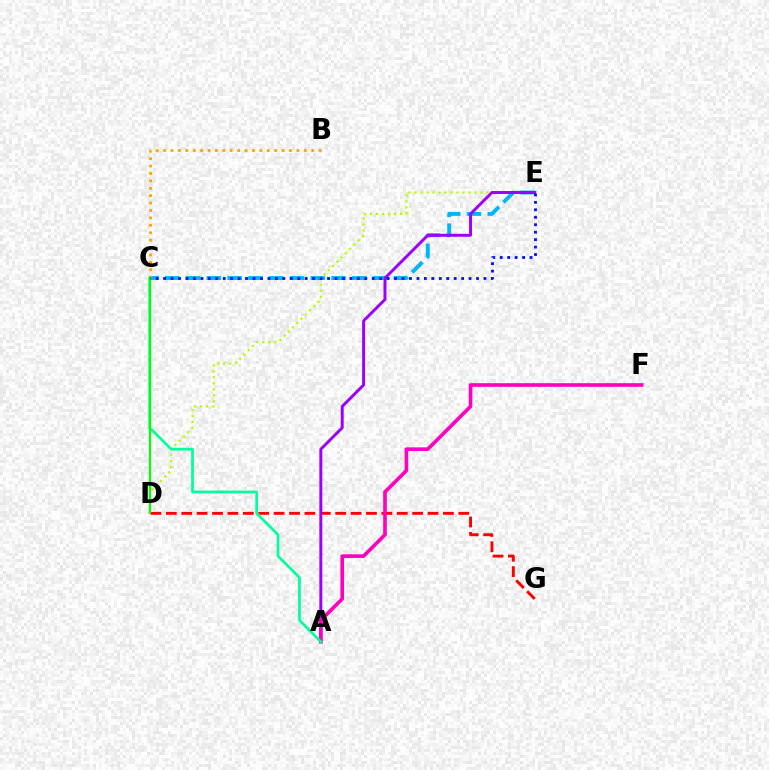{('D', 'E'): [{'color': '#b3ff00', 'line_style': 'dotted', 'thickness': 1.63}], ('C', 'E'): [{'color': '#00b5ff', 'line_style': 'dashed', 'thickness': 2.82}, {'color': '#0010ff', 'line_style': 'dotted', 'thickness': 2.02}], ('D', 'G'): [{'color': '#ff0000', 'line_style': 'dashed', 'thickness': 2.09}], ('B', 'C'): [{'color': '#ffa500', 'line_style': 'dotted', 'thickness': 2.01}], ('A', 'E'): [{'color': '#9b00ff', 'line_style': 'solid', 'thickness': 2.12}], ('A', 'F'): [{'color': '#ff00bd', 'line_style': 'solid', 'thickness': 2.62}], ('A', 'C'): [{'color': '#00ff9d', 'line_style': 'solid', 'thickness': 1.95}], ('C', 'D'): [{'color': '#08ff00', 'line_style': 'solid', 'thickness': 1.56}]}